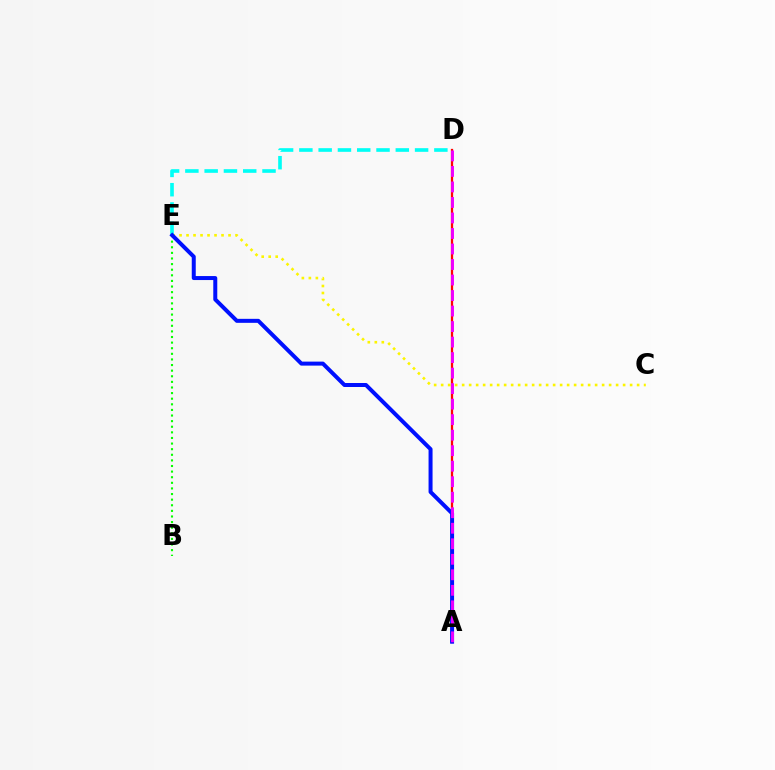{('C', 'E'): [{'color': '#fcf500', 'line_style': 'dotted', 'thickness': 1.9}], ('A', 'D'): [{'color': '#ff0000', 'line_style': 'solid', 'thickness': 1.63}, {'color': '#ee00ff', 'line_style': 'dashed', 'thickness': 2.11}], ('D', 'E'): [{'color': '#00fff6', 'line_style': 'dashed', 'thickness': 2.62}], ('B', 'E'): [{'color': '#08ff00', 'line_style': 'dotted', 'thickness': 1.52}], ('A', 'E'): [{'color': '#0010ff', 'line_style': 'solid', 'thickness': 2.88}]}